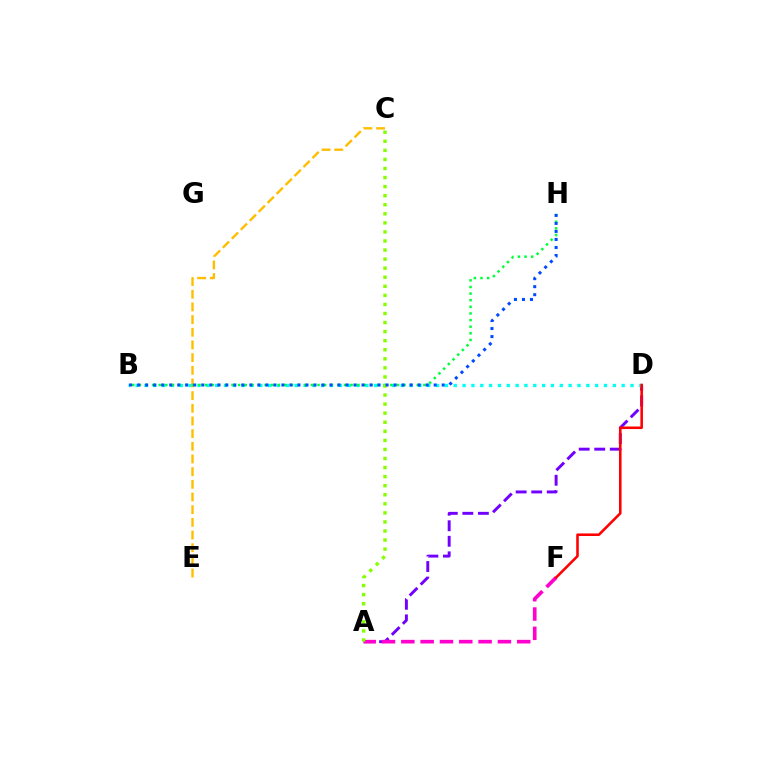{('A', 'D'): [{'color': '#7200ff', 'line_style': 'dashed', 'thickness': 2.11}], ('A', 'F'): [{'color': '#ff00cf', 'line_style': 'dashed', 'thickness': 2.62}], ('B', 'D'): [{'color': '#00fff6', 'line_style': 'dotted', 'thickness': 2.4}], ('C', 'E'): [{'color': '#ffbd00', 'line_style': 'dashed', 'thickness': 1.72}], ('B', 'H'): [{'color': '#00ff39', 'line_style': 'dotted', 'thickness': 1.8}, {'color': '#004bff', 'line_style': 'dotted', 'thickness': 2.18}], ('A', 'C'): [{'color': '#84ff00', 'line_style': 'dotted', 'thickness': 2.46}], ('D', 'F'): [{'color': '#ff0000', 'line_style': 'solid', 'thickness': 1.85}]}